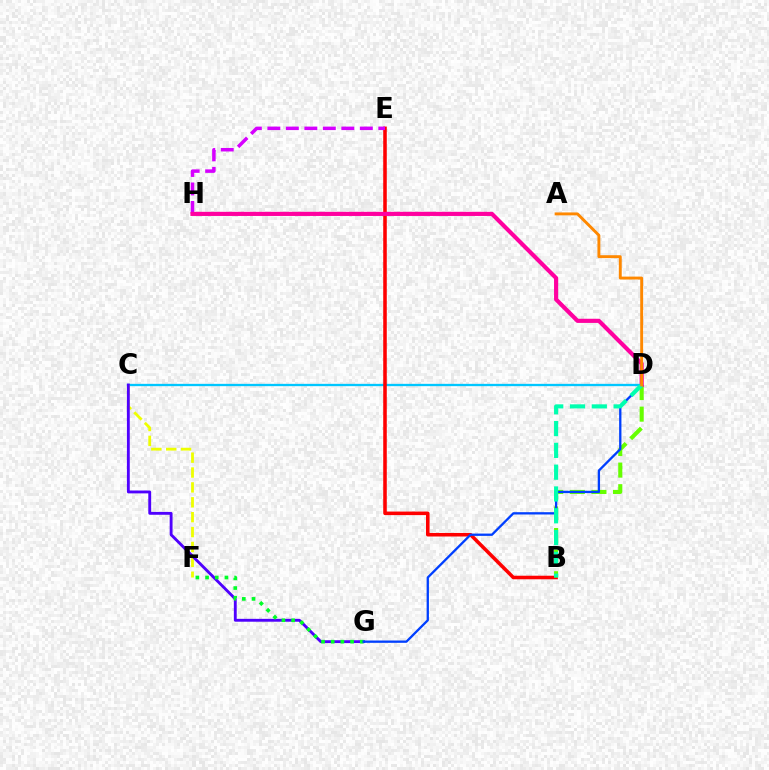{('C', 'D'): [{'color': '#00c7ff', 'line_style': 'solid', 'thickness': 1.66}], ('B', 'E'): [{'color': '#ff0000', 'line_style': 'solid', 'thickness': 2.56}], ('C', 'F'): [{'color': '#eeff00', 'line_style': 'dashed', 'thickness': 2.02}], ('B', 'D'): [{'color': '#66ff00', 'line_style': 'dashed', 'thickness': 2.93}, {'color': '#00ffaf', 'line_style': 'dashed', 'thickness': 2.96}], ('C', 'G'): [{'color': '#4f00ff', 'line_style': 'solid', 'thickness': 2.06}], ('F', 'G'): [{'color': '#00ff27', 'line_style': 'dotted', 'thickness': 2.63}], ('D', 'G'): [{'color': '#003fff', 'line_style': 'solid', 'thickness': 1.66}], ('E', 'H'): [{'color': '#d600ff', 'line_style': 'dashed', 'thickness': 2.51}], ('D', 'H'): [{'color': '#ff00a0', 'line_style': 'solid', 'thickness': 2.98}], ('A', 'D'): [{'color': '#ff8800', 'line_style': 'solid', 'thickness': 2.09}]}